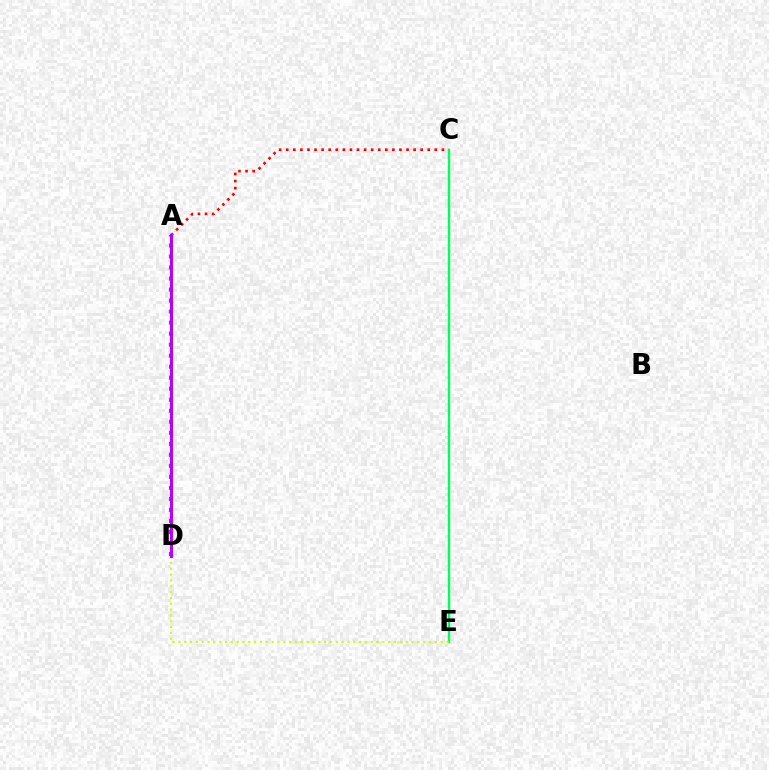{('A', 'C'): [{'color': '#ff0000', 'line_style': 'dotted', 'thickness': 1.92}], ('A', 'D'): [{'color': '#0074ff', 'line_style': 'dotted', 'thickness': 2.99}, {'color': '#b900ff', 'line_style': 'solid', 'thickness': 2.16}], ('C', 'E'): [{'color': '#00ff5c', 'line_style': 'solid', 'thickness': 1.72}], ('D', 'E'): [{'color': '#d1ff00', 'line_style': 'dotted', 'thickness': 1.58}]}